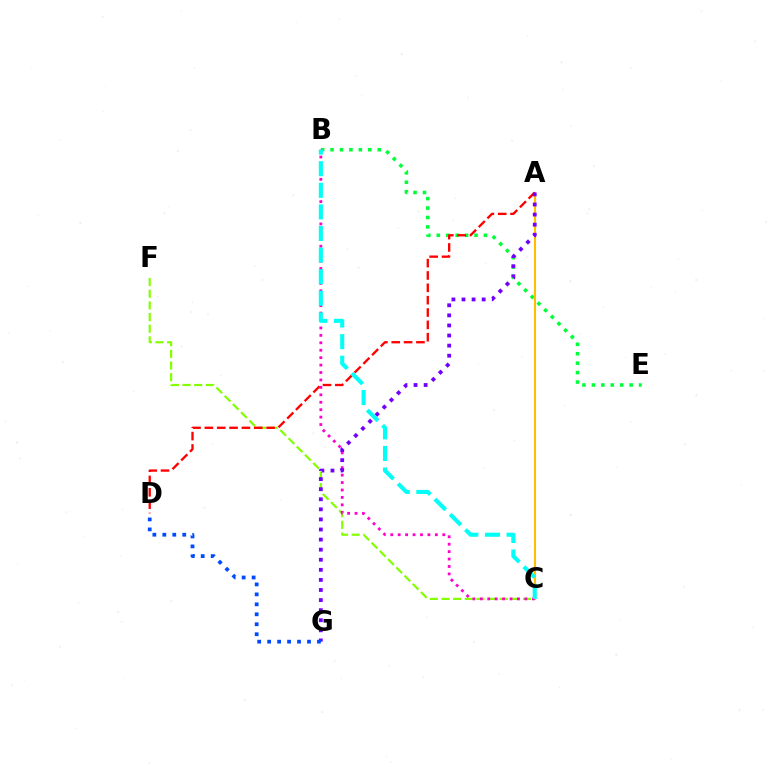{('B', 'E'): [{'color': '#00ff39', 'line_style': 'dotted', 'thickness': 2.56}], ('C', 'F'): [{'color': '#84ff00', 'line_style': 'dashed', 'thickness': 1.58}], ('A', 'C'): [{'color': '#ffbd00', 'line_style': 'solid', 'thickness': 1.52}], ('A', 'D'): [{'color': '#ff0000', 'line_style': 'dashed', 'thickness': 1.68}], ('B', 'C'): [{'color': '#ff00cf', 'line_style': 'dotted', 'thickness': 2.02}, {'color': '#00fff6', 'line_style': 'dashed', 'thickness': 2.93}], ('A', 'G'): [{'color': '#7200ff', 'line_style': 'dotted', 'thickness': 2.74}], ('D', 'G'): [{'color': '#004bff', 'line_style': 'dotted', 'thickness': 2.71}]}